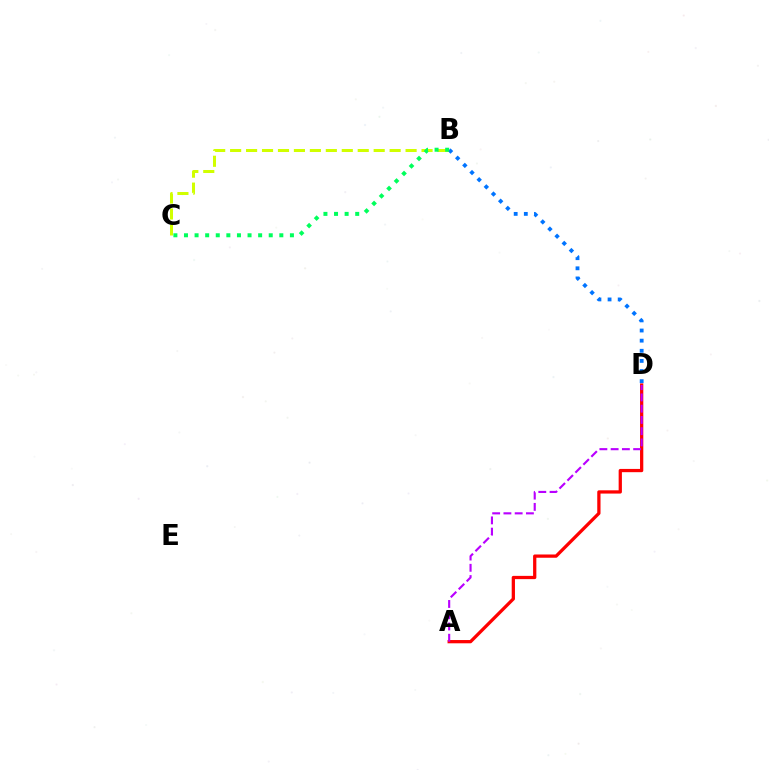{('A', 'D'): [{'color': '#ff0000', 'line_style': 'solid', 'thickness': 2.35}, {'color': '#b900ff', 'line_style': 'dashed', 'thickness': 1.53}], ('B', 'C'): [{'color': '#d1ff00', 'line_style': 'dashed', 'thickness': 2.17}, {'color': '#00ff5c', 'line_style': 'dotted', 'thickness': 2.88}], ('B', 'D'): [{'color': '#0074ff', 'line_style': 'dotted', 'thickness': 2.75}]}